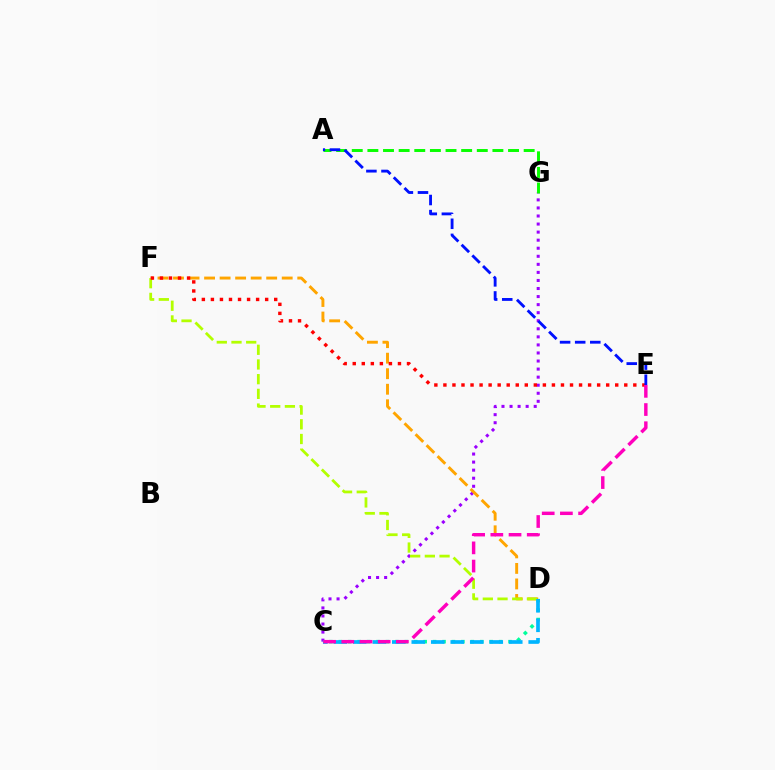{('C', 'G'): [{'color': '#9b00ff', 'line_style': 'dotted', 'thickness': 2.19}], ('A', 'G'): [{'color': '#08ff00', 'line_style': 'dashed', 'thickness': 2.12}], ('D', 'F'): [{'color': '#ffa500', 'line_style': 'dashed', 'thickness': 2.11}, {'color': '#b3ff00', 'line_style': 'dashed', 'thickness': 2.0}], ('C', 'D'): [{'color': '#00ff9d', 'line_style': 'dotted', 'thickness': 2.56}, {'color': '#00b5ff', 'line_style': 'dashed', 'thickness': 2.65}], ('E', 'F'): [{'color': '#ff0000', 'line_style': 'dotted', 'thickness': 2.46}], ('A', 'E'): [{'color': '#0010ff', 'line_style': 'dashed', 'thickness': 2.05}], ('C', 'E'): [{'color': '#ff00bd', 'line_style': 'dashed', 'thickness': 2.47}]}